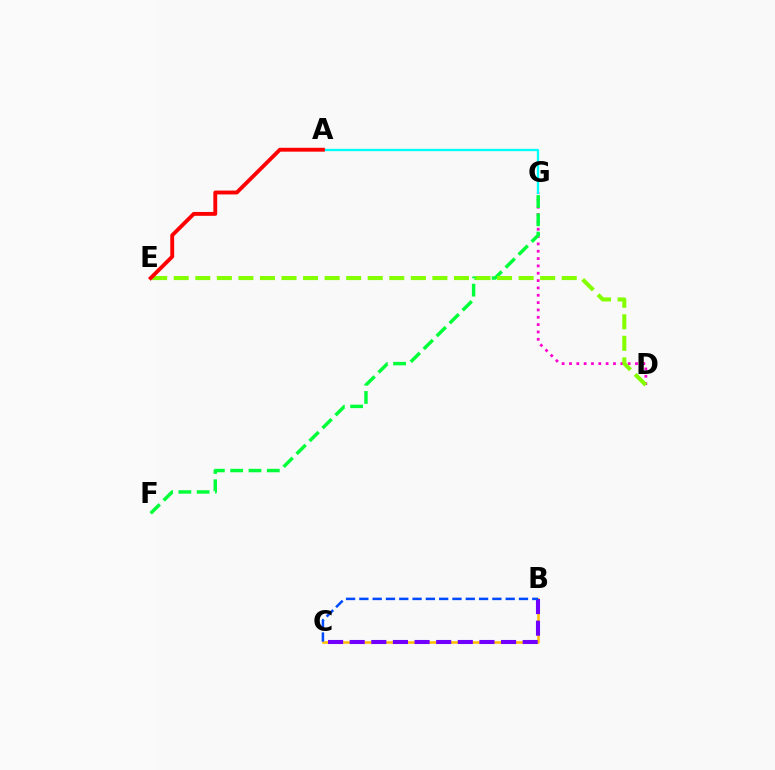{('B', 'C'): [{'color': '#ffbd00', 'line_style': 'solid', 'thickness': 1.83}, {'color': '#7200ff', 'line_style': 'dashed', 'thickness': 2.94}, {'color': '#004bff', 'line_style': 'dashed', 'thickness': 1.81}], ('D', 'G'): [{'color': '#ff00cf', 'line_style': 'dotted', 'thickness': 1.99}], ('F', 'G'): [{'color': '#00ff39', 'line_style': 'dashed', 'thickness': 2.49}], ('D', 'E'): [{'color': '#84ff00', 'line_style': 'dashed', 'thickness': 2.93}], ('A', 'G'): [{'color': '#00fff6', 'line_style': 'solid', 'thickness': 1.69}], ('A', 'E'): [{'color': '#ff0000', 'line_style': 'solid', 'thickness': 2.79}]}